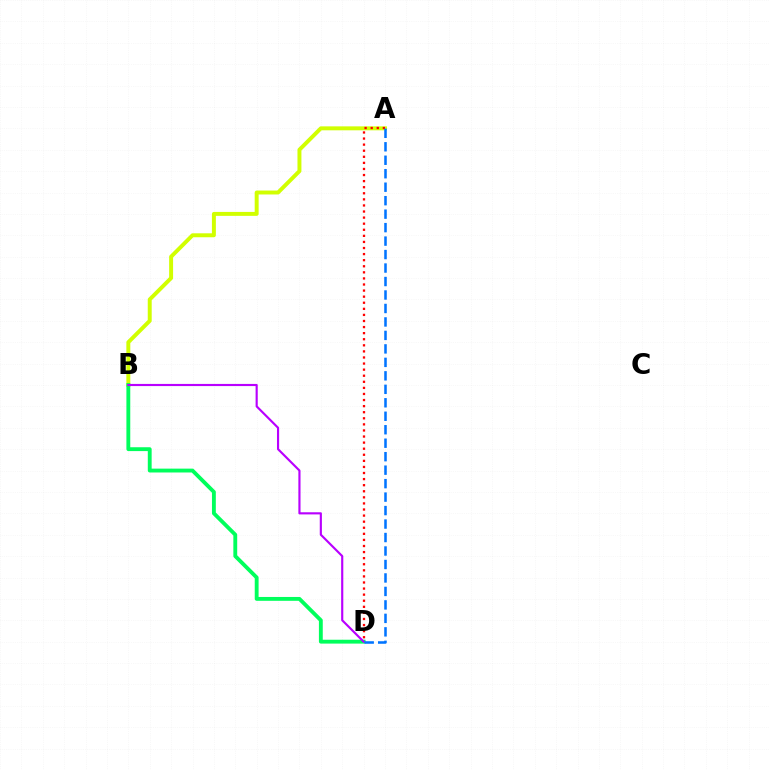{('A', 'B'): [{'color': '#d1ff00', 'line_style': 'solid', 'thickness': 2.84}], ('B', 'D'): [{'color': '#00ff5c', 'line_style': 'solid', 'thickness': 2.78}, {'color': '#b900ff', 'line_style': 'solid', 'thickness': 1.55}], ('A', 'D'): [{'color': '#ff0000', 'line_style': 'dotted', 'thickness': 1.65}, {'color': '#0074ff', 'line_style': 'dashed', 'thickness': 1.83}]}